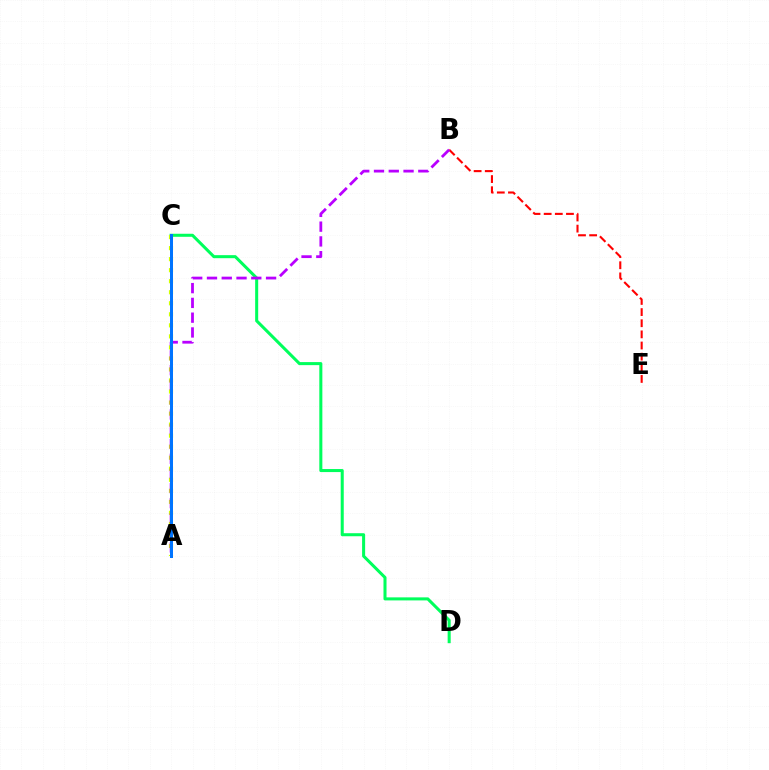{('C', 'D'): [{'color': '#00ff5c', 'line_style': 'solid', 'thickness': 2.19}], ('B', 'E'): [{'color': '#ff0000', 'line_style': 'dashed', 'thickness': 1.51}], ('A', 'C'): [{'color': '#d1ff00', 'line_style': 'dotted', 'thickness': 3.0}, {'color': '#0074ff', 'line_style': 'solid', 'thickness': 2.16}], ('A', 'B'): [{'color': '#b900ff', 'line_style': 'dashed', 'thickness': 2.01}]}